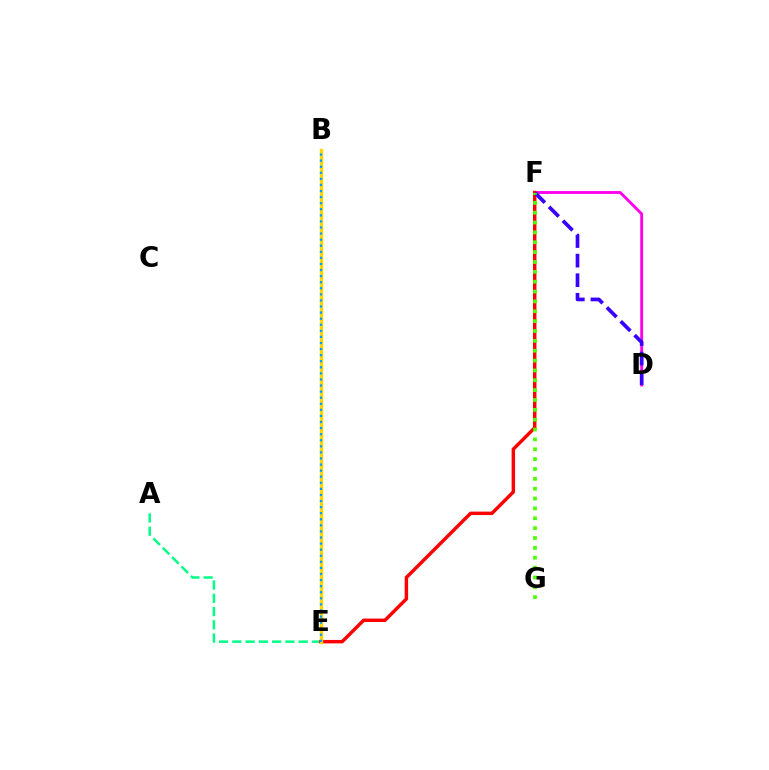{('D', 'F'): [{'color': '#ff00ed', 'line_style': 'solid', 'thickness': 2.06}, {'color': '#3700ff', 'line_style': 'dashed', 'thickness': 2.66}], ('A', 'E'): [{'color': '#00ff86', 'line_style': 'dashed', 'thickness': 1.8}], ('E', 'F'): [{'color': '#ff0000', 'line_style': 'solid', 'thickness': 2.48}], ('B', 'E'): [{'color': '#ffd500', 'line_style': 'solid', 'thickness': 2.44}, {'color': '#009eff', 'line_style': 'dotted', 'thickness': 1.65}], ('F', 'G'): [{'color': '#4fff00', 'line_style': 'dotted', 'thickness': 2.68}]}